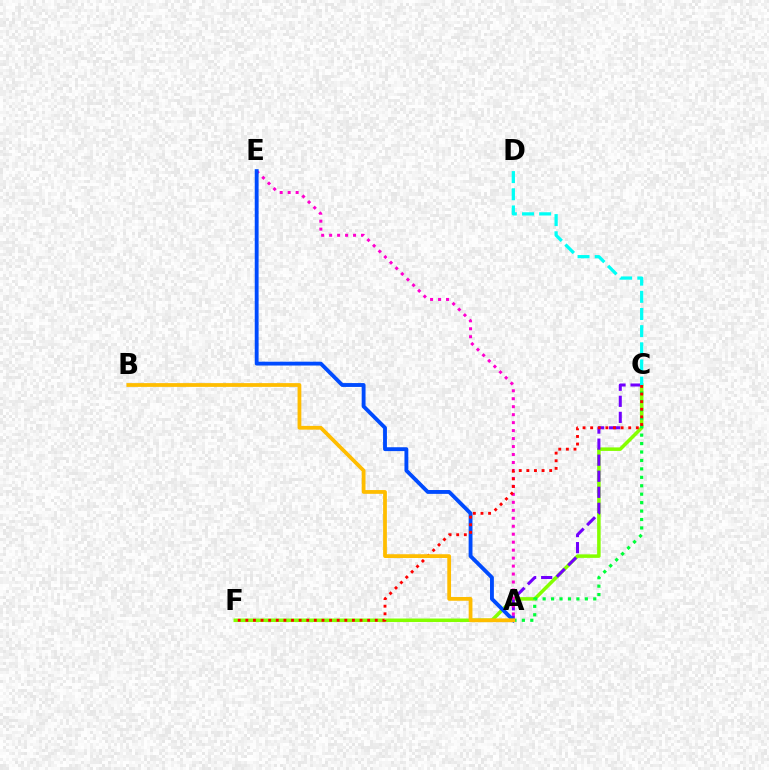{('C', 'F'): [{'color': '#84ff00', 'line_style': 'solid', 'thickness': 2.53}, {'color': '#ff0000', 'line_style': 'dotted', 'thickness': 2.07}], ('A', 'C'): [{'color': '#7200ff', 'line_style': 'dashed', 'thickness': 2.18}, {'color': '#00ff39', 'line_style': 'dotted', 'thickness': 2.29}], ('A', 'E'): [{'color': '#ff00cf', 'line_style': 'dotted', 'thickness': 2.17}, {'color': '#004bff', 'line_style': 'solid', 'thickness': 2.78}], ('C', 'D'): [{'color': '#00fff6', 'line_style': 'dashed', 'thickness': 2.33}], ('A', 'B'): [{'color': '#ffbd00', 'line_style': 'solid', 'thickness': 2.71}]}